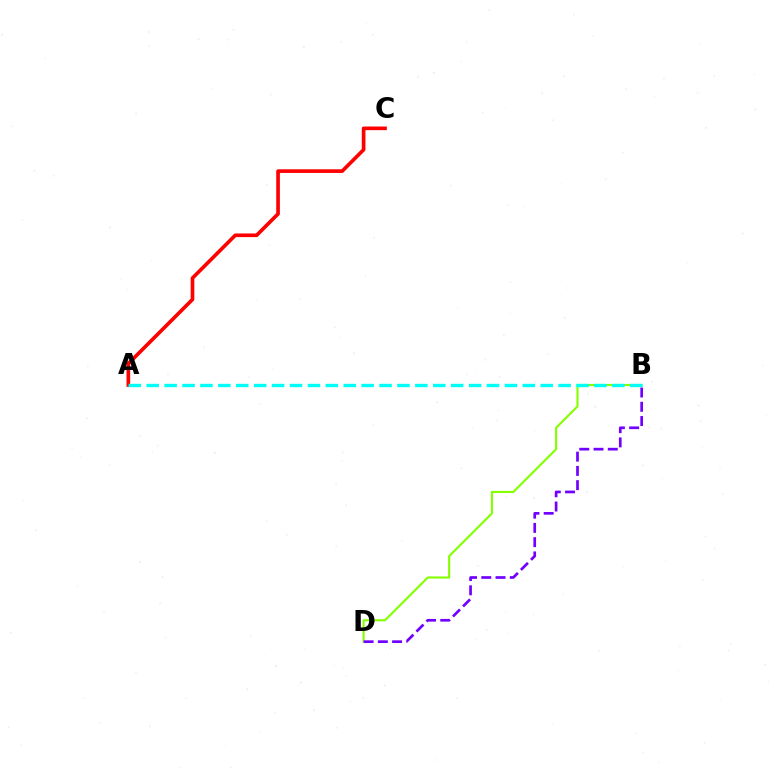{('B', 'D'): [{'color': '#84ff00', 'line_style': 'solid', 'thickness': 1.53}, {'color': '#7200ff', 'line_style': 'dashed', 'thickness': 1.94}], ('A', 'C'): [{'color': '#ff0000', 'line_style': 'solid', 'thickness': 2.63}], ('A', 'B'): [{'color': '#00fff6', 'line_style': 'dashed', 'thickness': 2.43}]}